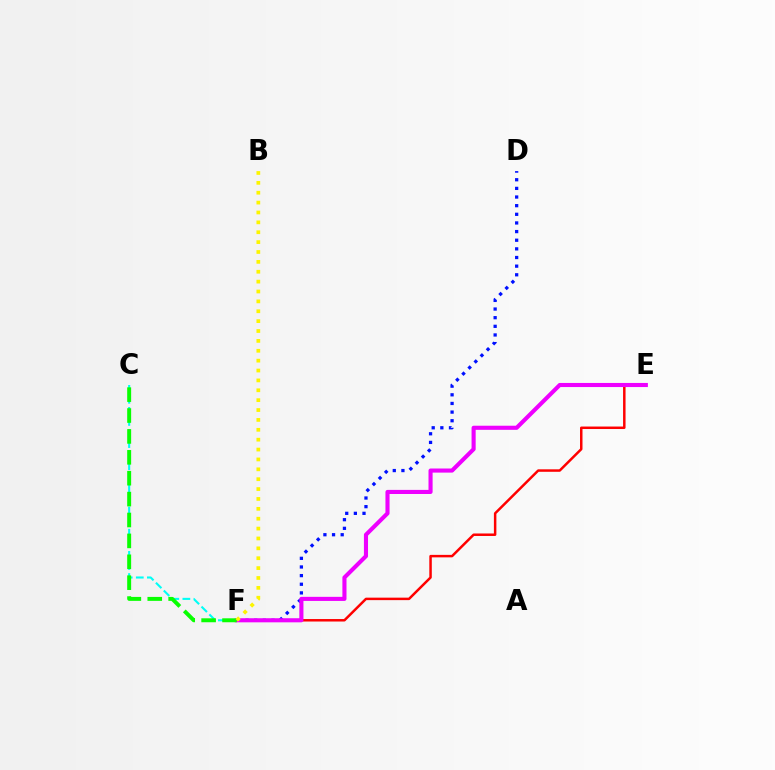{('D', 'F'): [{'color': '#0010ff', 'line_style': 'dotted', 'thickness': 2.35}], ('C', 'F'): [{'color': '#00fff6', 'line_style': 'dashed', 'thickness': 1.51}, {'color': '#08ff00', 'line_style': 'dashed', 'thickness': 2.84}], ('E', 'F'): [{'color': '#ff0000', 'line_style': 'solid', 'thickness': 1.79}, {'color': '#ee00ff', 'line_style': 'solid', 'thickness': 2.95}], ('B', 'F'): [{'color': '#fcf500', 'line_style': 'dotted', 'thickness': 2.68}]}